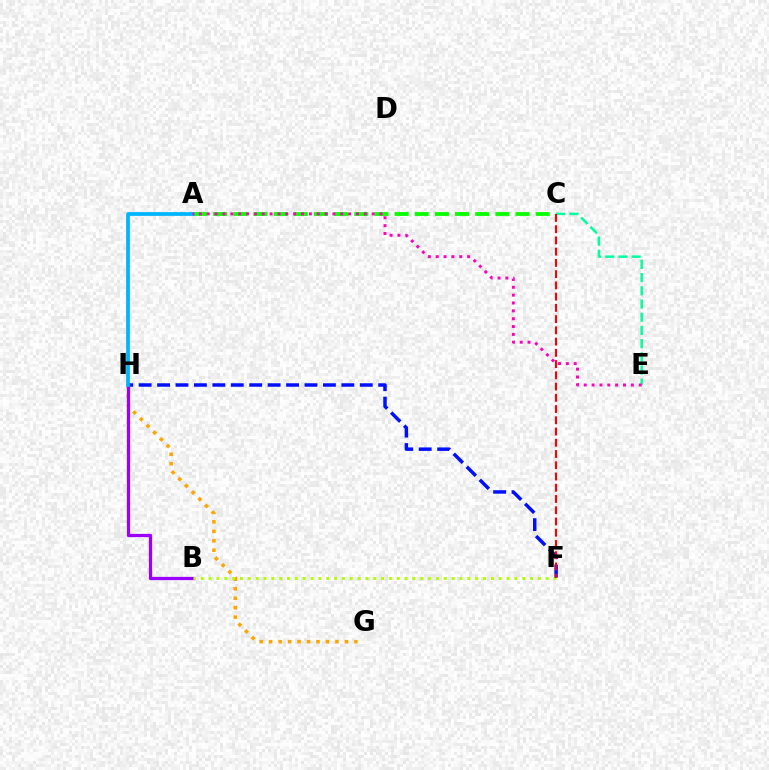{('G', 'H'): [{'color': '#ffa500', 'line_style': 'dotted', 'thickness': 2.57}], ('A', 'C'): [{'color': '#08ff00', 'line_style': 'dashed', 'thickness': 2.74}], ('B', 'H'): [{'color': '#9b00ff', 'line_style': 'solid', 'thickness': 2.34}], ('B', 'F'): [{'color': '#b3ff00', 'line_style': 'dotted', 'thickness': 2.13}], ('F', 'H'): [{'color': '#0010ff', 'line_style': 'dashed', 'thickness': 2.5}], ('C', 'E'): [{'color': '#00ff9d', 'line_style': 'dashed', 'thickness': 1.79}], ('A', 'H'): [{'color': '#00b5ff', 'line_style': 'solid', 'thickness': 2.7}], ('A', 'E'): [{'color': '#ff00bd', 'line_style': 'dotted', 'thickness': 2.13}], ('C', 'F'): [{'color': '#ff0000', 'line_style': 'dashed', 'thickness': 1.53}]}